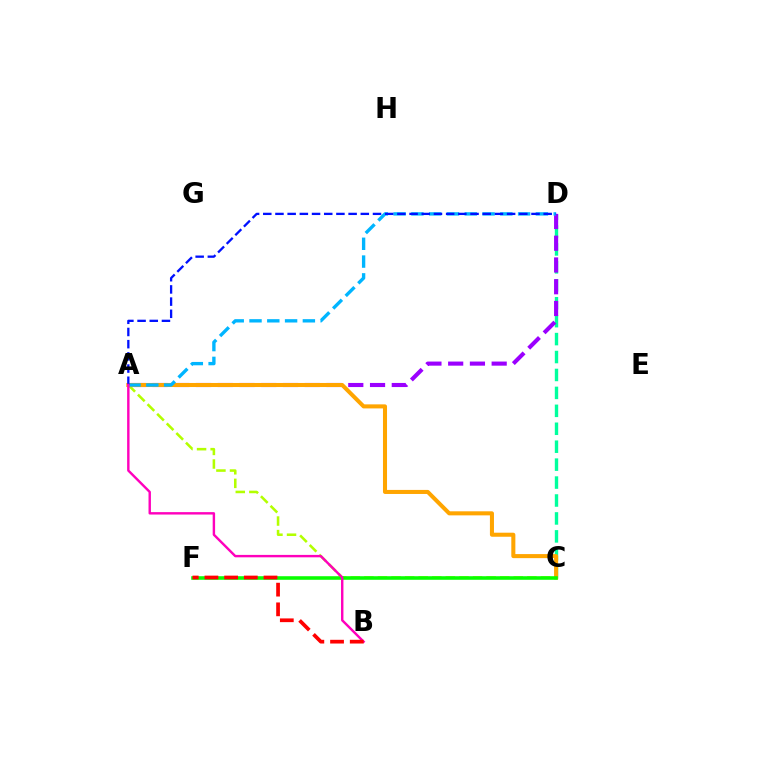{('A', 'C'): [{'color': '#b3ff00', 'line_style': 'dashed', 'thickness': 1.85}, {'color': '#ffa500', 'line_style': 'solid', 'thickness': 2.92}], ('C', 'D'): [{'color': '#00ff9d', 'line_style': 'dashed', 'thickness': 2.44}], ('A', 'D'): [{'color': '#9b00ff', 'line_style': 'dashed', 'thickness': 2.95}, {'color': '#00b5ff', 'line_style': 'dashed', 'thickness': 2.42}, {'color': '#0010ff', 'line_style': 'dashed', 'thickness': 1.66}], ('C', 'F'): [{'color': '#08ff00', 'line_style': 'solid', 'thickness': 2.57}], ('A', 'B'): [{'color': '#ff00bd', 'line_style': 'solid', 'thickness': 1.74}], ('B', 'F'): [{'color': '#ff0000', 'line_style': 'dashed', 'thickness': 2.68}]}